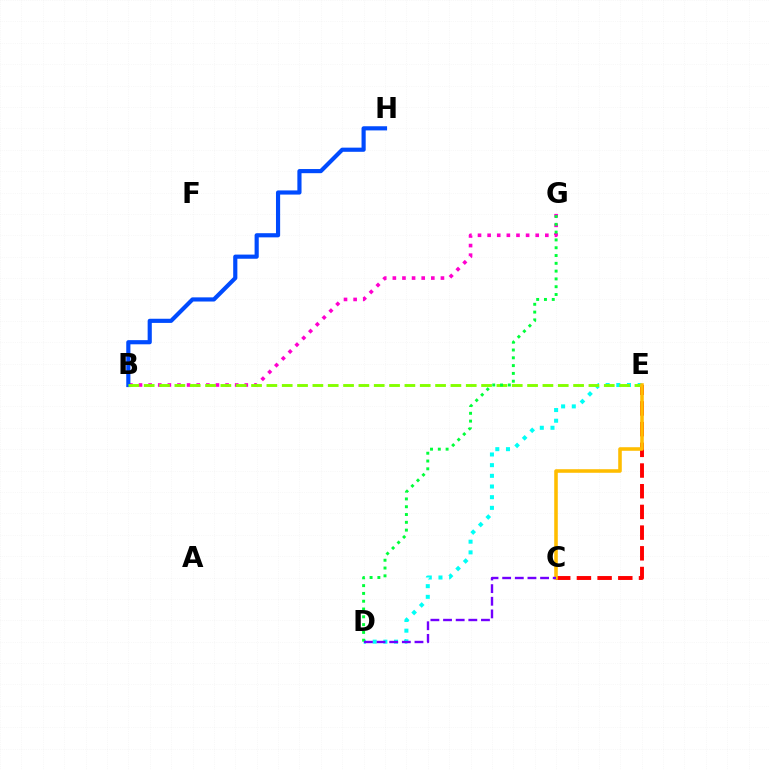{('C', 'E'): [{'color': '#ff0000', 'line_style': 'dashed', 'thickness': 2.81}, {'color': '#ffbd00', 'line_style': 'solid', 'thickness': 2.57}], ('B', 'G'): [{'color': '#ff00cf', 'line_style': 'dotted', 'thickness': 2.61}], ('B', 'H'): [{'color': '#004bff', 'line_style': 'solid', 'thickness': 2.99}], ('D', 'E'): [{'color': '#00fff6', 'line_style': 'dotted', 'thickness': 2.9}], ('B', 'E'): [{'color': '#84ff00', 'line_style': 'dashed', 'thickness': 2.08}], ('D', 'G'): [{'color': '#00ff39', 'line_style': 'dotted', 'thickness': 2.12}], ('C', 'D'): [{'color': '#7200ff', 'line_style': 'dashed', 'thickness': 1.72}]}